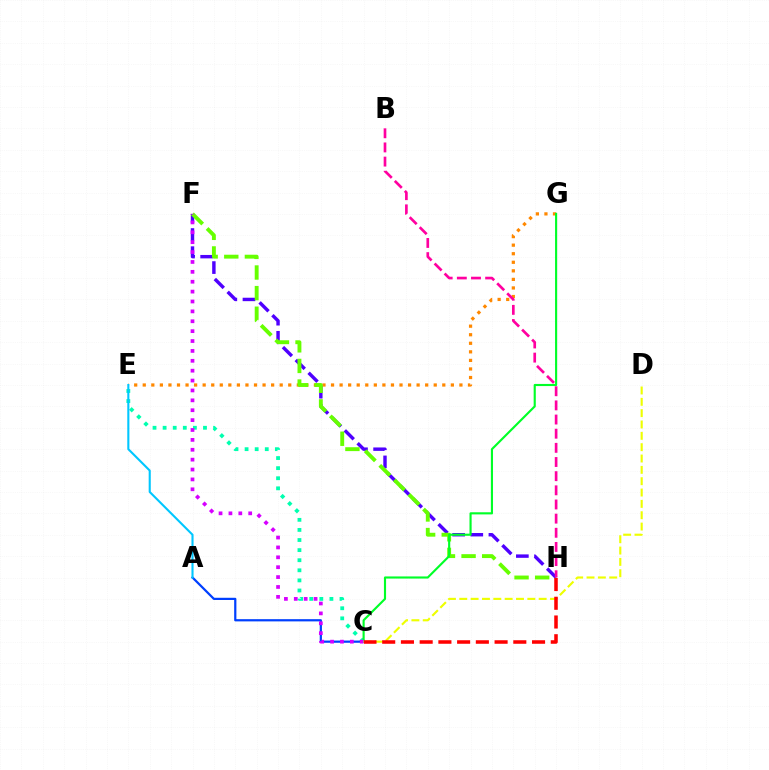{('C', 'E'): [{'color': '#00ffaf', 'line_style': 'dotted', 'thickness': 2.74}], ('E', 'G'): [{'color': '#ff8800', 'line_style': 'dotted', 'thickness': 2.33}], ('A', 'C'): [{'color': '#003fff', 'line_style': 'solid', 'thickness': 1.6}], ('F', 'H'): [{'color': '#4f00ff', 'line_style': 'dashed', 'thickness': 2.46}, {'color': '#66ff00', 'line_style': 'dashed', 'thickness': 2.8}], ('C', 'G'): [{'color': '#00ff27', 'line_style': 'solid', 'thickness': 1.54}], ('C', 'F'): [{'color': '#d600ff', 'line_style': 'dotted', 'thickness': 2.69}], ('C', 'D'): [{'color': '#eeff00', 'line_style': 'dashed', 'thickness': 1.54}], ('B', 'H'): [{'color': '#ff00a0', 'line_style': 'dashed', 'thickness': 1.92}], ('A', 'E'): [{'color': '#00c7ff', 'line_style': 'solid', 'thickness': 1.51}], ('C', 'H'): [{'color': '#ff0000', 'line_style': 'dashed', 'thickness': 2.54}]}